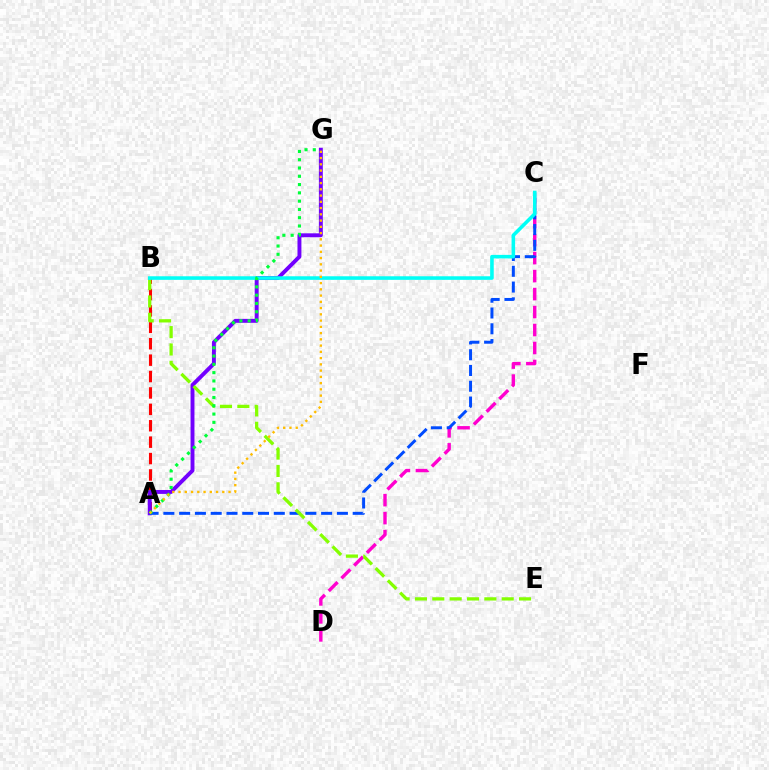{('A', 'B'): [{'color': '#ff0000', 'line_style': 'dashed', 'thickness': 2.23}], ('C', 'D'): [{'color': '#ff00cf', 'line_style': 'dashed', 'thickness': 2.44}], ('A', 'G'): [{'color': '#7200ff', 'line_style': 'solid', 'thickness': 2.82}, {'color': '#00ff39', 'line_style': 'dotted', 'thickness': 2.25}, {'color': '#ffbd00', 'line_style': 'dotted', 'thickness': 1.7}], ('A', 'C'): [{'color': '#004bff', 'line_style': 'dashed', 'thickness': 2.14}], ('B', 'E'): [{'color': '#84ff00', 'line_style': 'dashed', 'thickness': 2.36}], ('B', 'C'): [{'color': '#00fff6', 'line_style': 'solid', 'thickness': 2.58}]}